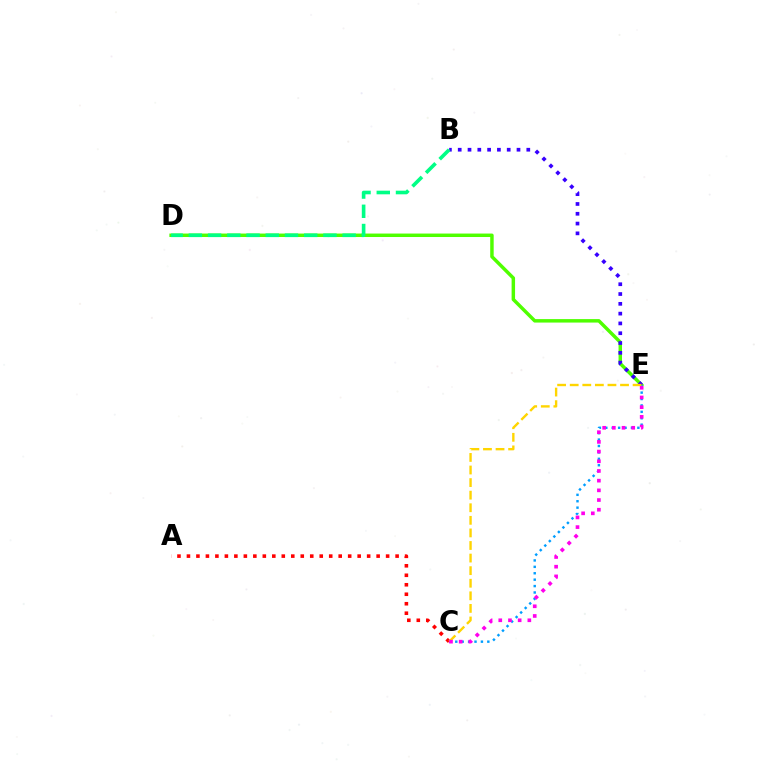{('D', 'E'): [{'color': '#4fff00', 'line_style': 'solid', 'thickness': 2.49}], ('B', 'E'): [{'color': '#3700ff', 'line_style': 'dotted', 'thickness': 2.66}], ('B', 'D'): [{'color': '#00ff86', 'line_style': 'dashed', 'thickness': 2.61}], ('A', 'C'): [{'color': '#ff0000', 'line_style': 'dotted', 'thickness': 2.58}], ('C', 'E'): [{'color': '#009eff', 'line_style': 'dotted', 'thickness': 1.74}, {'color': '#ffd500', 'line_style': 'dashed', 'thickness': 1.71}, {'color': '#ff00ed', 'line_style': 'dotted', 'thickness': 2.63}]}